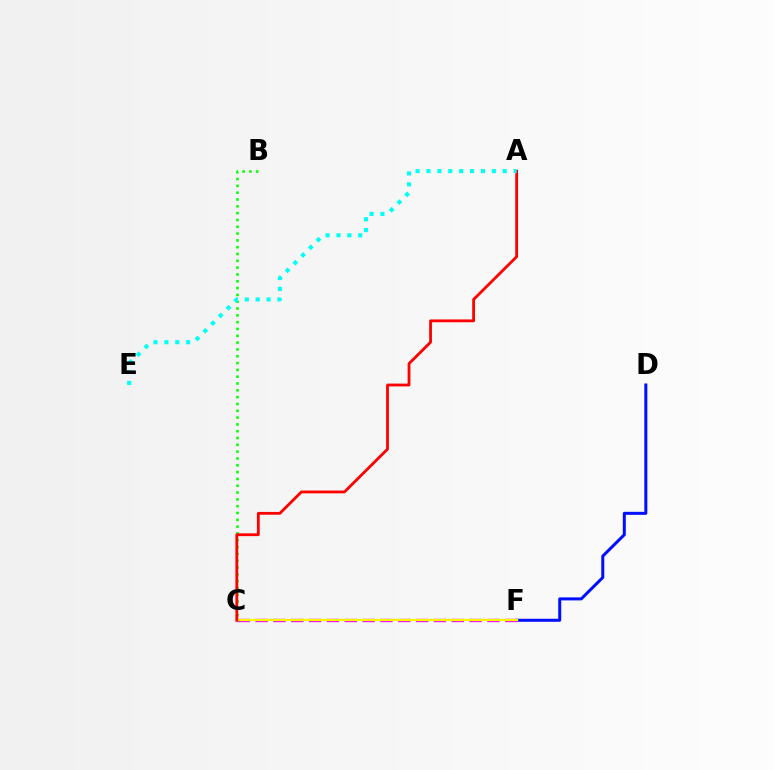{('D', 'F'): [{'color': '#0010ff', 'line_style': 'solid', 'thickness': 2.17}], ('C', 'F'): [{'color': '#ee00ff', 'line_style': 'dashed', 'thickness': 2.42}, {'color': '#fcf500', 'line_style': 'solid', 'thickness': 1.65}], ('B', 'C'): [{'color': '#08ff00', 'line_style': 'dotted', 'thickness': 1.85}], ('A', 'C'): [{'color': '#ff0000', 'line_style': 'solid', 'thickness': 2.02}], ('A', 'E'): [{'color': '#00fff6', 'line_style': 'dotted', 'thickness': 2.96}]}